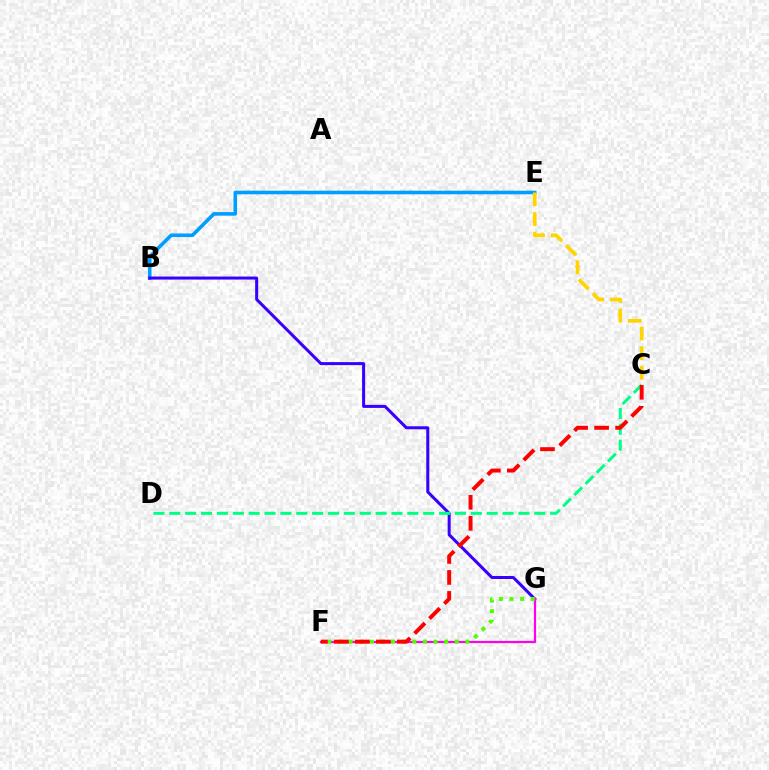{('B', 'E'): [{'color': '#009eff', 'line_style': 'solid', 'thickness': 2.59}], ('B', 'G'): [{'color': '#3700ff', 'line_style': 'solid', 'thickness': 2.18}], ('C', 'D'): [{'color': '#00ff86', 'line_style': 'dashed', 'thickness': 2.16}], ('F', 'G'): [{'color': '#ff00ed', 'line_style': 'solid', 'thickness': 1.58}, {'color': '#4fff00', 'line_style': 'dotted', 'thickness': 2.88}], ('C', 'F'): [{'color': '#ff0000', 'line_style': 'dashed', 'thickness': 2.85}], ('C', 'E'): [{'color': '#ffd500', 'line_style': 'dashed', 'thickness': 2.67}]}